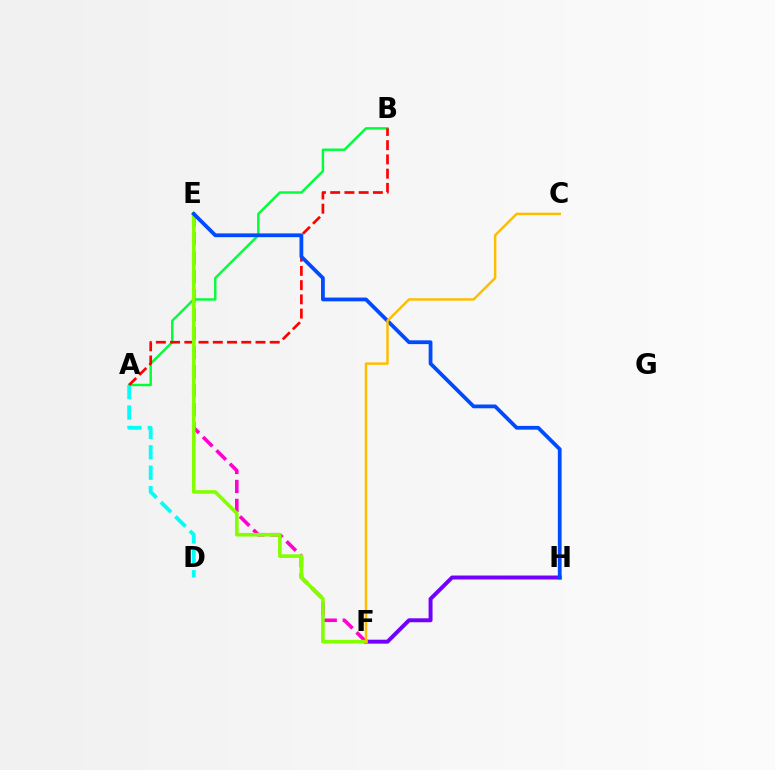{('A', 'B'): [{'color': '#00ff39', 'line_style': 'solid', 'thickness': 1.75}, {'color': '#ff0000', 'line_style': 'dashed', 'thickness': 1.93}], ('E', 'F'): [{'color': '#ff00cf', 'line_style': 'dashed', 'thickness': 2.58}, {'color': '#84ff00', 'line_style': 'solid', 'thickness': 2.6}], ('A', 'D'): [{'color': '#00fff6', 'line_style': 'dashed', 'thickness': 2.77}], ('F', 'H'): [{'color': '#7200ff', 'line_style': 'solid', 'thickness': 2.85}], ('E', 'H'): [{'color': '#004bff', 'line_style': 'solid', 'thickness': 2.72}], ('C', 'F'): [{'color': '#ffbd00', 'line_style': 'solid', 'thickness': 1.78}]}